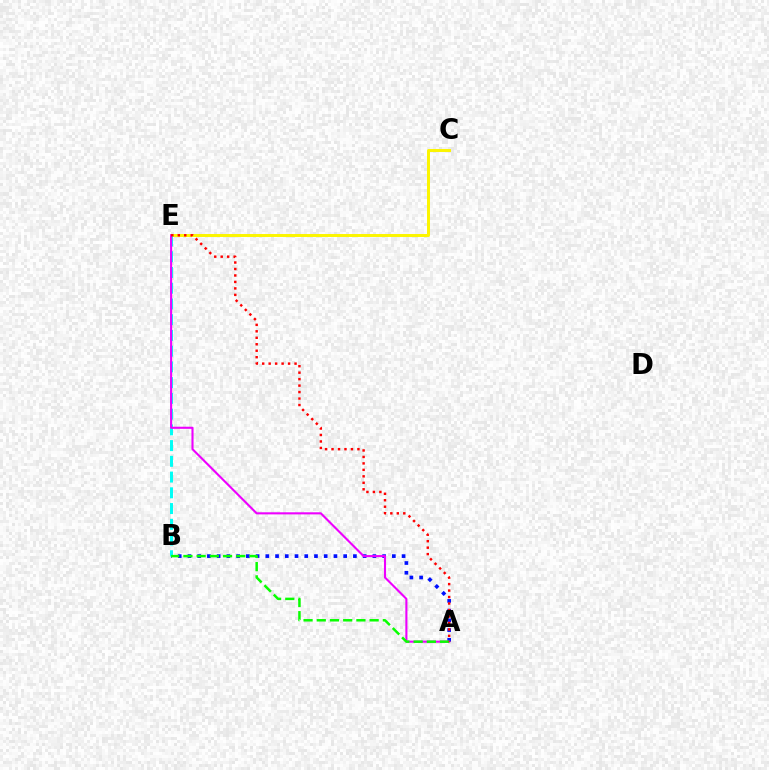{('A', 'B'): [{'color': '#0010ff', 'line_style': 'dotted', 'thickness': 2.64}, {'color': '#08ff00', 'line_style': 'dashed', 'thickness': 1.8}], ('C', 'E'): [{'color': '#fcf500', 'line_style': 'solid', 'thickness': 2.13}], ('B', 'E'): [{'color': '#00fff6', 'line_style': 'dashed', 'thickness': 2.14}], ('A', 'E'): [{'color': '#ee00ff', 'line_style': 'solid', 'thickness': 1.51}, {'color': '#ff0000', 'line_style': 'dotted', 'thickness': 1.76}]}